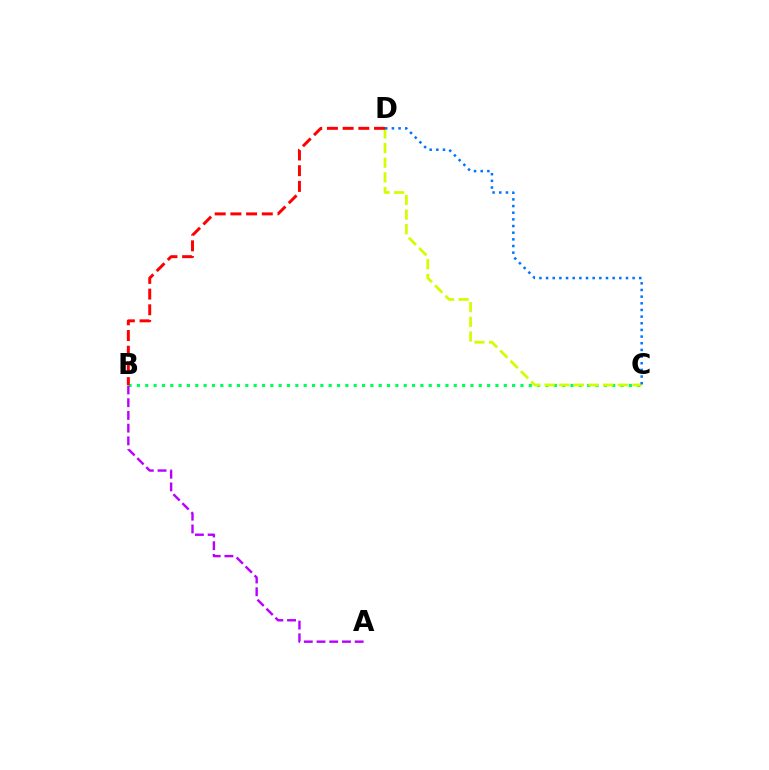{('B', 'C'): [{'color': '#00ff5c', 'line_style': 'dotted', 'thickness': 2.27}], ('C', 'D'): [{'color': '#d1ff00', 'line_style': 'dashed', 'thickness': 1.99}, {'color': '#0074ff', 'line_style': 'dotted', 'thickness': 1.81}], ('A', 'B'): [{'color': '#b900ff', 'line_style': 'dashed', 'thickness': 1.73}], ('B', 'D'): [{'color': '#ff0000', 'line_style': 'dashed', 'thickness': 2.13}]}